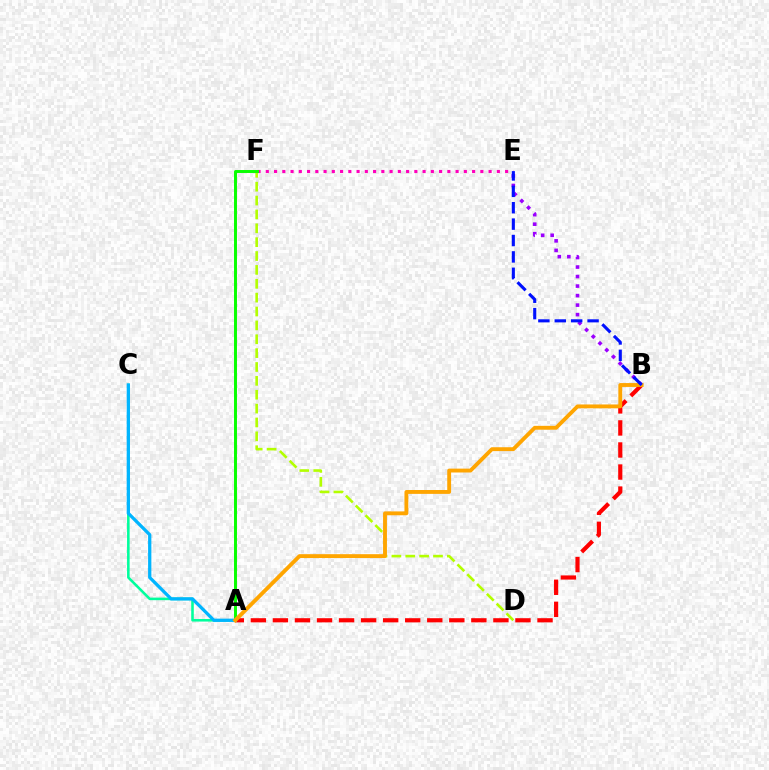{('D', 'F'): [{'color': '#b3ff00', 'line_style': 'dashed', 'thickness': 1.88}], ('A', 'C'): [{'color': '#00ff9d', 'line_style': 'solid', 'thickness': 1.85}, {'color': '#00b5ff', 'line_style': 'solid', 'thickness': 2.35}], ('E', 'F'): [{'color': '#ff00bd', 'line_style': 'dotted', 'thickness': 2.24}], ('A', 'F'): [{'color': '#08ff00', 'line_style': 'solid', 'thickness': 2.13}], ('A', 'B'): [{'color': '#ff0000', 'line_style': 'dashed', 'thickness': 3.0}, {'color': '#ffa500', 'line_style': 'solid', 'thickness': 2.78}], ('B', 'E'): [{'color': '#9b00ff', 'line_style': 'dotted', 'thickness': 2.59}, {'color': '#0010ff', 'line_style': 'dashed', 'thickness': 2.23}]}